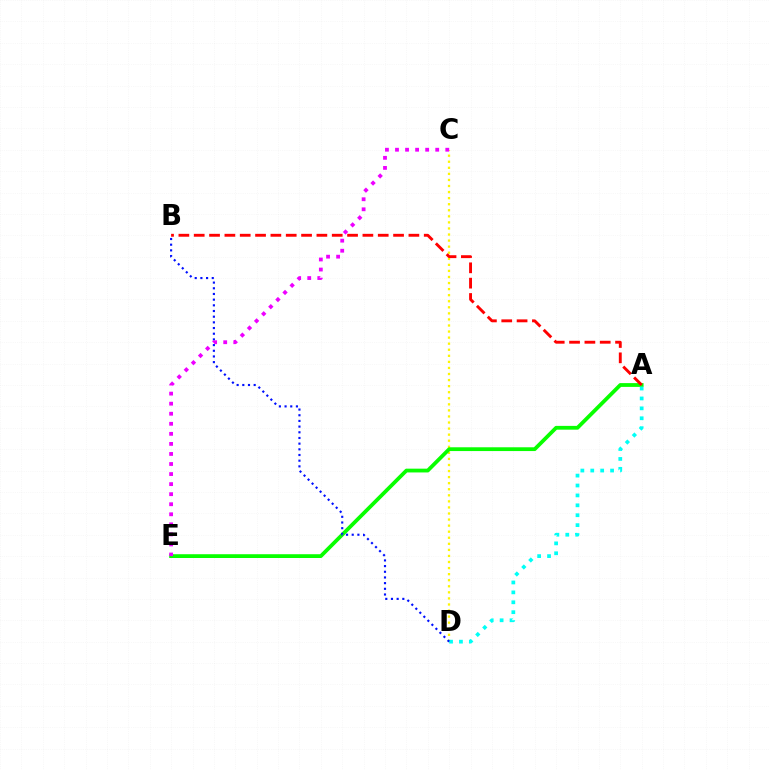{('C', 'D'): [{'color': '#fcf500', 'line_style': 'dotted', 'thickness': 1.65}], ('A', 'E'): [{'color': '#08ff00', 'line_style': 'solid', 'thickness': 2.72}], ('A', 'D'): [{'color': '#00fff6', 'line_style': 'dotted', 'thickness': 2.69}], ('B', 'D'): [{'color': '#0010ff', 'line_style': 'dotted', 'thickness': 1.54}], ('A', 'B'): [{'color': '#ff0000', 'line_style': 'dashed', 'thickness': 2.08}], ('C', 'E'): [{'color': '#ee00ff', 'line_style': 'dotted', 'thickness': 2.73}]}